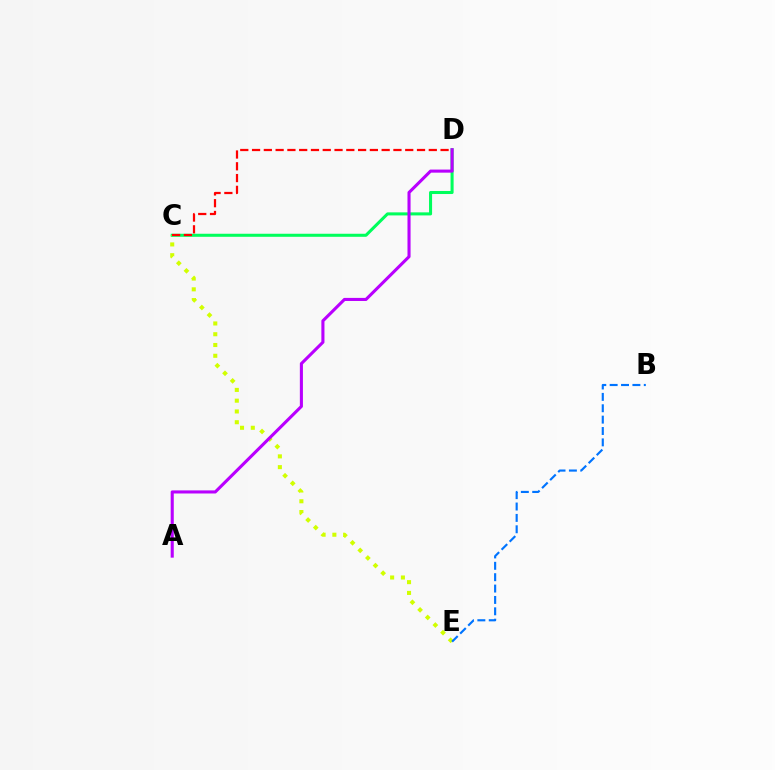{('C', 'D'): [{'color': '#00ff5c', 'line_style': 'solid', 'thickness': 2.2}, {'color': '#ff0000', 'line_style': 'dashed', 'thickness': 1.6}], ('C', 'E'): [{'color': '#d1ff00', 'line_style': 'dotted', 'thickness': 2.93}], ('B', 'E'): [{'color': '#0074ff', 'line_style': 'dashed', 'thickness': 1.55}], ('A', 'D'): [{'color': '#b900ff', 'line_style': 'solid', 'thickness': 2.22}]}